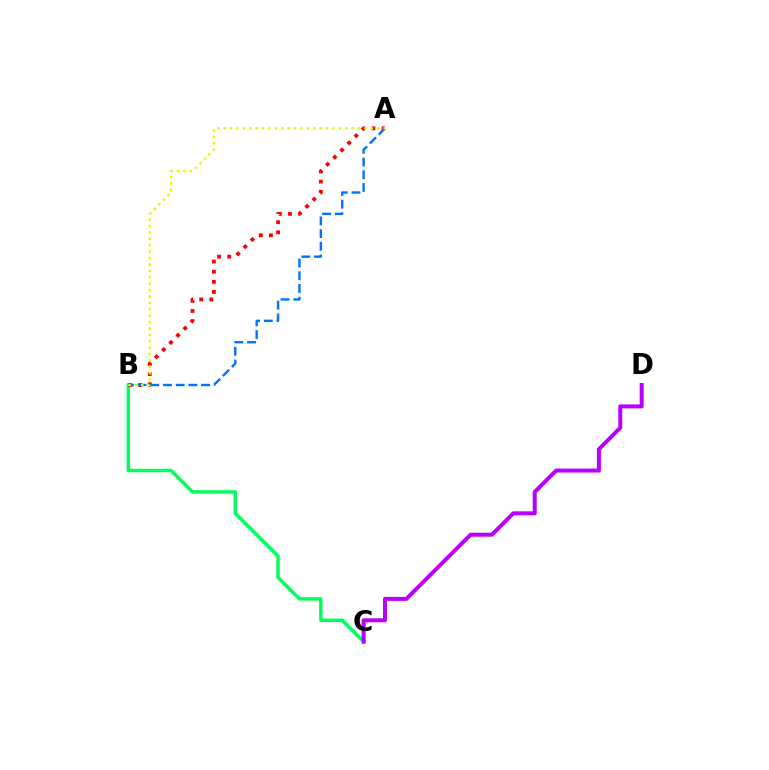{('B', 'C'): [{'color': '#00ff5c', 'line_style': 'solid', 'thickness': 2.49}], ('A', 'B'): [{'color': '#ff0000', 'line_style': 'dotted', 'thickness': 2.75}, {'color': '#0074ff', 'line_style': 'dashed', 'thickness': 1.73}, {'color': '#d1ff00', 'line_style': 'dotted', 'thickness': 1.74}], ('C', 'D'): [{'color': '#b900ff', 'line_style': 'solid', 'thickness': 2.88}]}